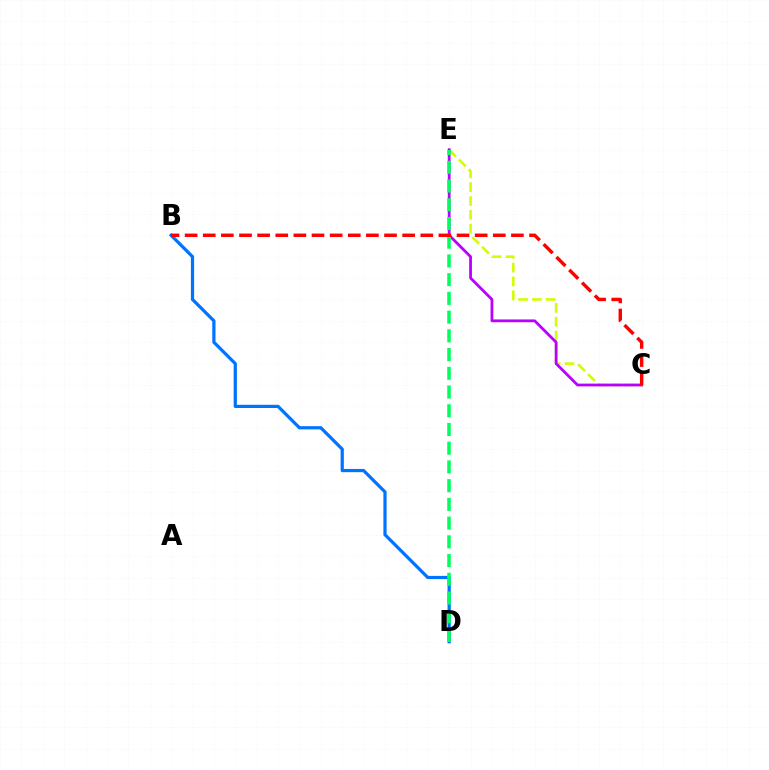{('C', 'E'): [{'color': '#d1ff00', 'line_style': 'dashed', 'thickness': 1.88}, {'color': '#b900ff', 'line_style': 'solid', 'thickness': 2.0}], ('B', 'D'): [{'color': '#0074ff', 'line_style': 'solid', 'thickness': 2.32}], ('D', 'E'): [{'color': '#00ff5c', 'line_style': 'dashed', 'thickness': 2.54}], ('B', 'C'): [{'color': '#ff0000', 'line_style': 'dashed', 'thickness': 2.46}]}